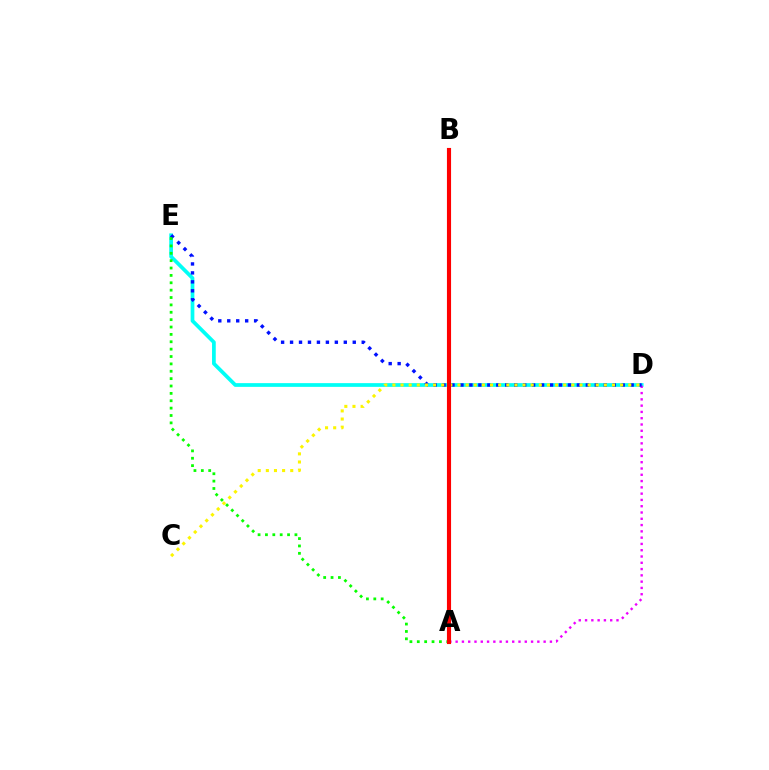{('D', 'E'): [{'color': '#00fff6', 'line_style': 'solid', 'thickness': 2.68}, {'color': '#0010ff', 'line_style': 'dotted', 'thickness': 2.43}], ('A', 'D'): [{'color': '#ee00ff', 'line_style': 'dotted', 'thickness': 1.71}], ('C', 'D'): [{'color': '#fcf500', 'line_style': 'dotted', 'thickness': 2.21}], ('A', 'E'): [{'color': '#08ff00', 'line_style': 'dotted', 'thickness': 2.0}], ('A', 'B'): [{'color': '#ff0000', 'line_style': 'solid', 'thickness': 2.97}]}